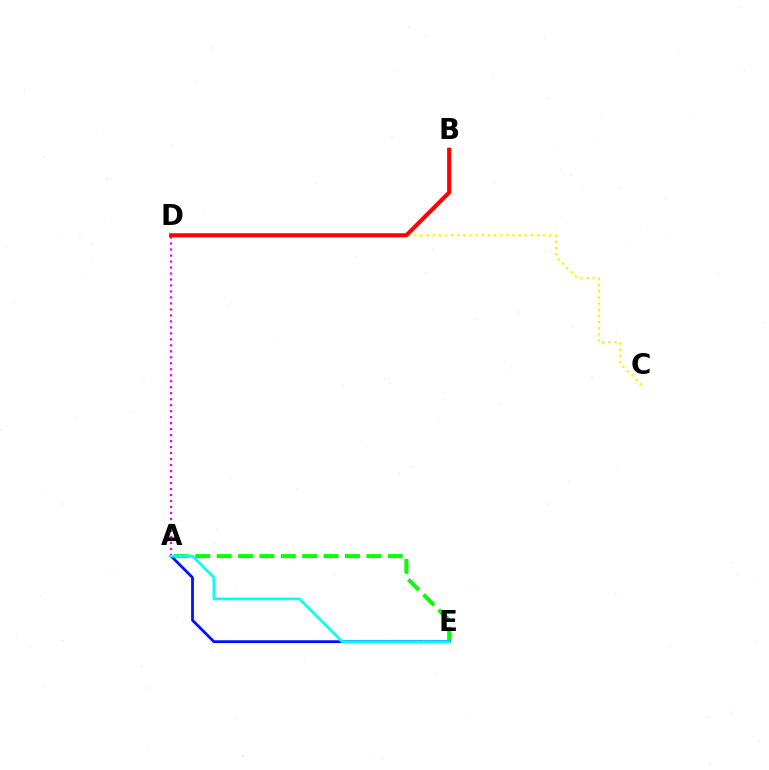{('A', 'E'): [{'color': '#08ff00', 'line_style': 'dashed', 'thickness': 2.91}, {'color': '#0010ff', 'line_style': 'solid', 'thickness': 2.0}, {'color': '#00fff6', 'line_style': 'solid', 'thickness': 1.92}], ('C', 'D'): [{'color': '#fcf500', 'line_style': 'dotted', 'thickness': 1.67}], ('A', 'D'): [{'color': '#ee00ff', 'line_style': 'dotted', 'thickness': 1.63}], ('B', 'D'): [{'color': '#ff0000', 'line_style': 'solid', 'thickness': 2.95}]}